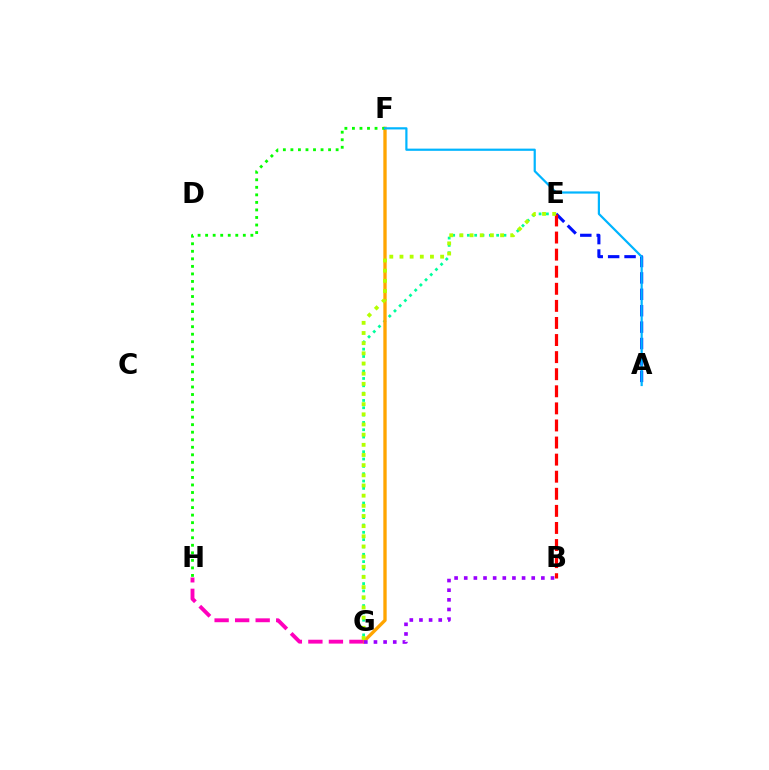{('E', 'G'): [{'color': '#00ff9d', 'line_style': 'dotted', 'thickness': 1.99}, {'color': '#b3ff00', 'line_style': 'dotted', 'thickness': 2.76}], ('F', 'G'): [{'color': '#ffa500', 'line_style': 'solid', 'thickness': 2.4}], ('B', 'G'): [{'color': '#9b00ff', 'line_style': 'dotted', 'thickness': 2.62}], ('A', 'E'): [{'color': '#0010ff', 'line_style': 'dashed', 'thickness': 2.23}], ('F', 'H'): [{'color': '#08ff00', 'line_style': 'dotted', 'thickness': 2.05}], ('B', 'E'): [{'color': '#ff0000', 'line_style': 'dashed', 'thickness': 2.32}], ('G', 'H'): [{'color': '#ff00bd', 'line_style': 'dashed', 'thickness': 2.79}], ('A', 'F'): [{'color': '#00b5ff', 'line_style': 'solid', 'thickness': 1.59}]}